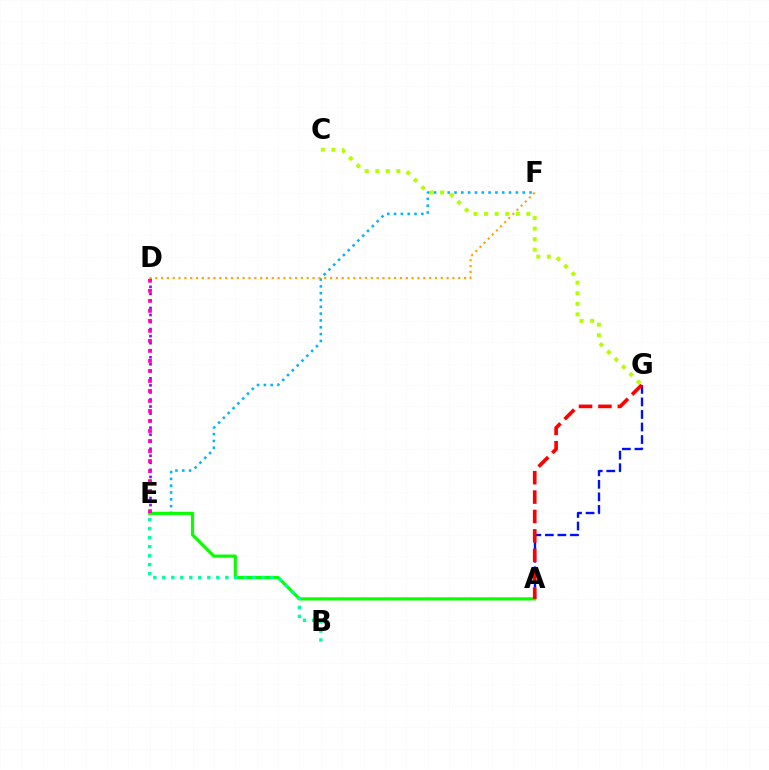{('E', 'F'): [{'color': '#00b5ff', 'line_style': 'dotted', 'thickness': 1.85}], ('D', 'E'): [{'color': '#9b00ff', 'line_style': 'dotted', 'thickness': 1.91}, {'color': '#ff00bd', 'line_style': 'dotted', 'thickness': 2.72}], ('A', 'G'): [{'color': '#0010ff', 'line_style': 'dashed', 'thickness': 1.7}, {'color': '#ff0000', 'line_style': 'dashed', 'thickness': 2.64}], ('A', 'E'): [{'color': '#08ff00', 'line_style': 'solid', 'thickness': 2.29}], ('D', 'F'): [{'color': '#ffa500', 'line_style': 'dotted', 'thickness': 1.58}], ('C', 'G'): [{'color': '#b3ff00', 'line_style': 'dotted', 'thickness': 2.87}], ('B', 'E'): [{'color': '#00ff9d', 'line_style': 'dotted', 'thickness': 2.44}]}